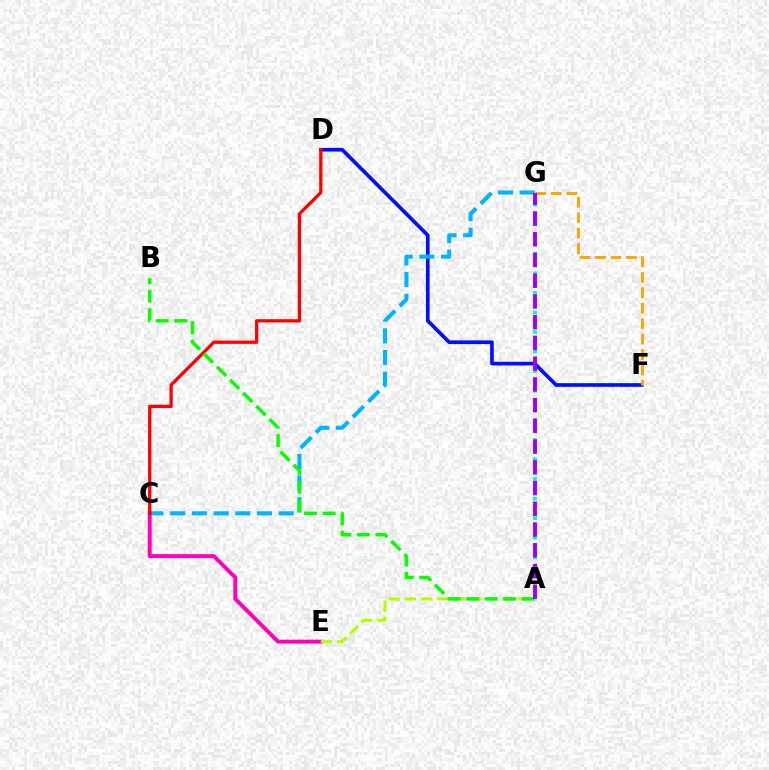{('D', 'F'): [{'color': '#0010ff', 'line_style': 'solid', 'thickness': 2.65}], ('C', 'G'): [{'color': '#00b5ff', 'line_style': 'dashed', 'thickness': 2.95}], ('C', 'E'): [{'color': '#ff00bd', 'line_style': 'solid', 'thickness': 2.82}], ('A', 'E'): [{'color': '#b3ff00', 'line_style': 'dashed', 'thickness': 2.21}], ('F', 'G'): [{'color': '#ffa500', 'line_style': 'dashed', 'thickness': 2.1}], ('C', 'D'): [{'color': '#ff0000', 'line_style': 'solid', 'thickness': 2.37}], ('A', 'B'): [{'color': '#08ff00', 'line_style': 'dashed', 'thickness': 2.52}], ('A', 'G'): [{'color': '#00ff9d', 'line_style': 'dotted', 'thickness': 2.66}, {'color': '#9b00ff', 'line_style': 'dashed', 'thickness': 2.82}]}